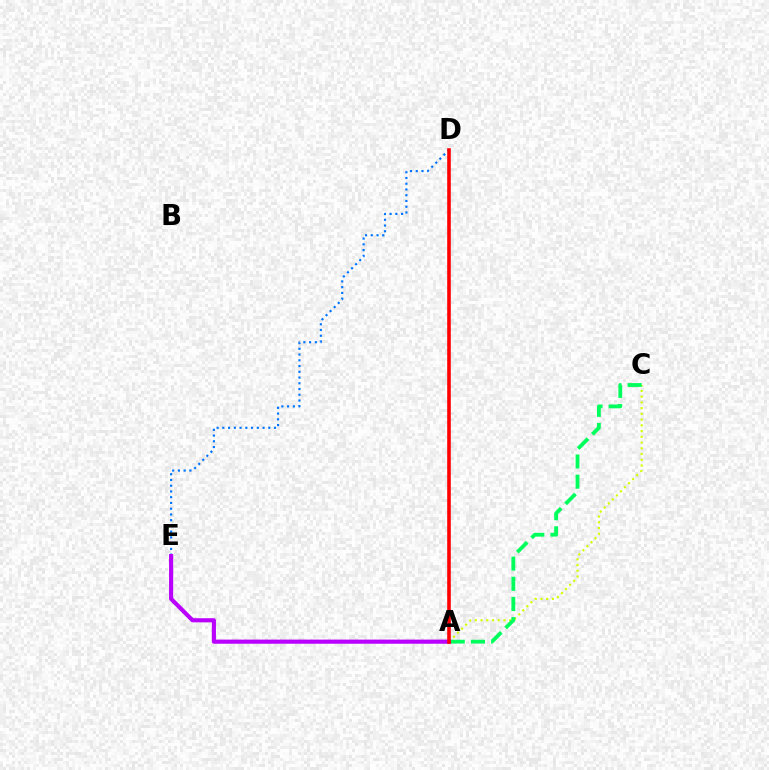{('D', 'E'): [{'color': '#0074ff', 'line_style': 'dotted', 'thickness': 1.56}], ('A', 'C'): [{'color': '#d1ff00', 'line_style': 'dotted', 'thickness': 1.56}, {'color': '#00ff5c', 'line_style': 'dashed', 'thickness': 2.74}], ('A', 'E'): [{'color': '#b900ff', 'line_style': 'solid', 'thickness': 2.98}], ('A', 'D'): [{'color': '#ff0000', 'line_style': 'solid', 'thickness': 2.59}]}